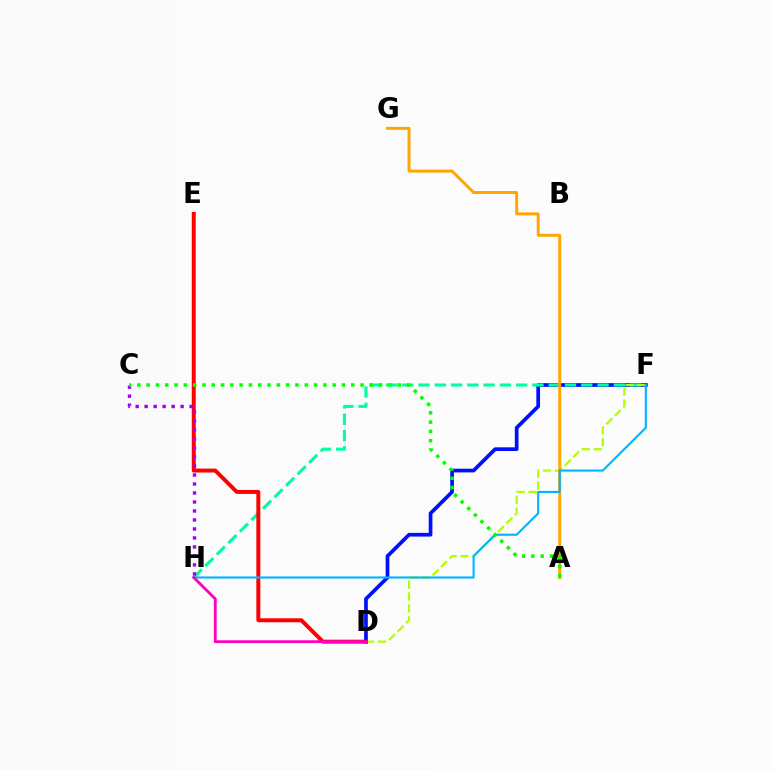{('D', 'F'): [{'color': '#0010ff', 'line_style': 'solid', 'thickness': 2.67}, {'color': '#b3ff00', 'line_style': 'dashed', 'thickness': 1.62}], ('F', 'H'): [{'color': '#00ff9d', 'line_style': 'dashed', 'thickness': 2.21}, {'color': '#00b5ff', 'line_style': 'solid', 'thickness': 1.53}], ('A', 'G'): [{'color': '#ffa500', 'line_style': 'solid', 'thickness': 2.13}], ('D', 'E'): [{'color': '#ff0000', 'line_style': 'solid', 'thickness': 2.85}], ('C', 'H'): [{'color': '#9b00ff', 'line_style': 'dotted', 'thickness': 2.44}], ('D', 'H'): [{'color': '#ff00bd', 'line_style': 'solid', 'thickness': 2.02}], ('A', 'C'): [{'color': '#08ff00', 'line_style': 'dotted', 'thickness': 2.53}]}